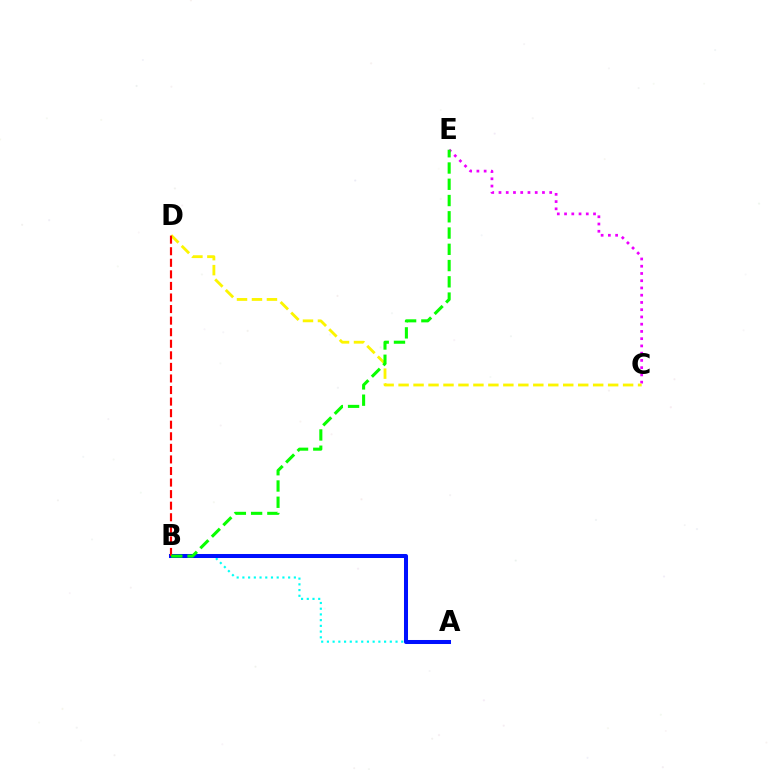{('A', 'B'): [{'color': '#00fff6', 'line_style': 'dotted', 'thickness': 1.55}, {'color': '#0010ff', 'line_style': 'solid', 'thickness': 2.9}], ('C', 'E'): [{'color': '#ee00ff', 'line_style': 'dotted', 'thickness': 1.97}], ('C', 'D'): [{'color': '#fcf500', 'line_style': 'dashed', 'thickness': 2.03}], ('B', 'D'): [{'color': '#ff0000', 'line_style': 'dashed', 'thickness': 1.57}], ('B', 'E'): [{'color': '#08ff00', 'line_style': 'dashed', 'thickness': 2.21}]}